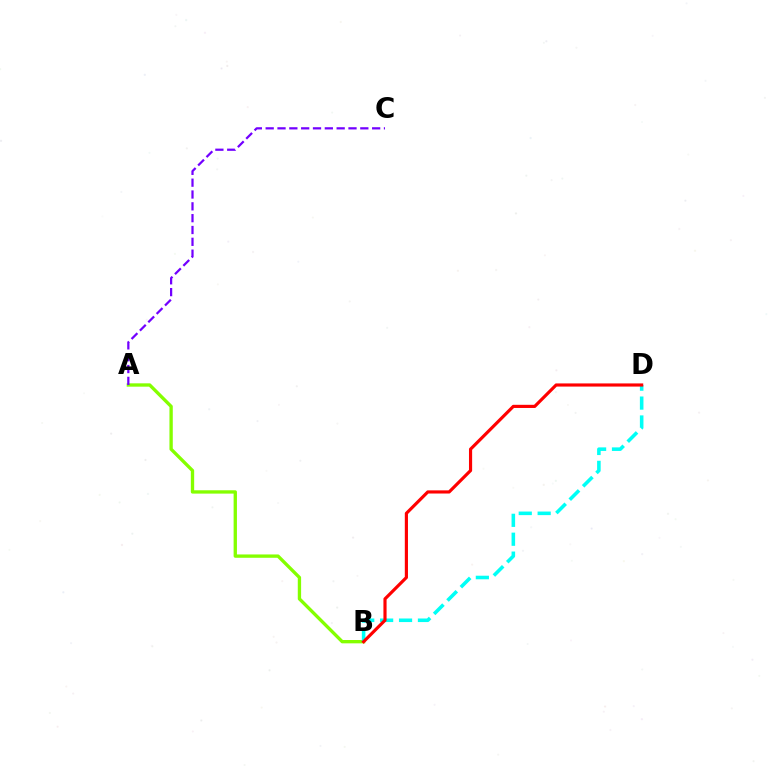{('A', 'B'): [{'color': '#84ff00', 'line_style': 'solid', 'thickness': 2.4}], ('A', 'C'): [{'color': '#7200ff', 'line_style': 'dashed', 'thickness': 1.61}], ('B', 'D'): [{'color': '#00fff6', 'line_style': 'dashed', 'thickness': 2.57}, {'color': '#ff0000', 'line_style': 'solid', 'thickness': 2.27}]}